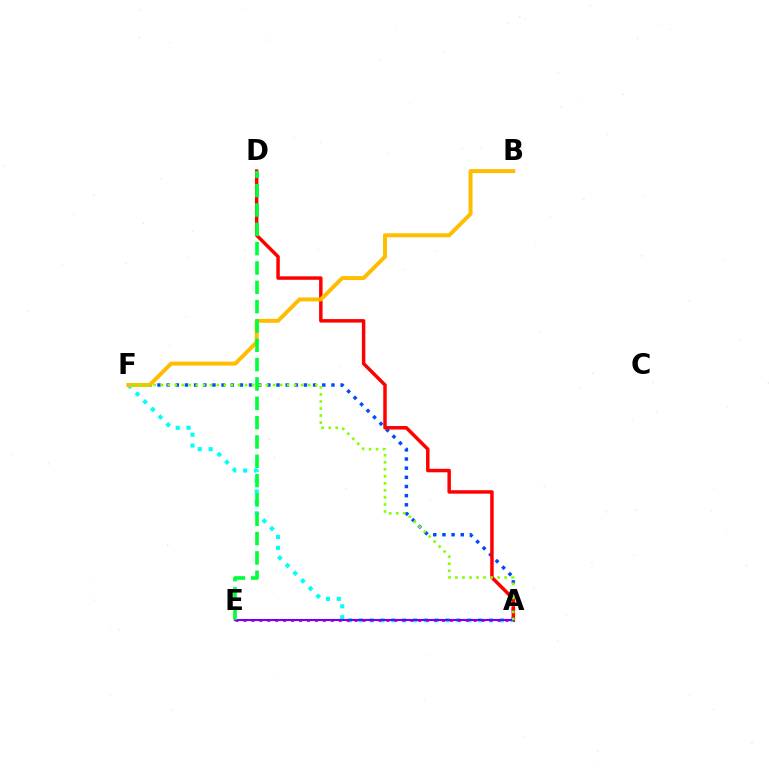{('A', 'F'): [{'color': '#004bff', 'line_style': 'dotted', 'thickness': 2.49}, {'color': '#00fff6', 'line_style': 'dotted', 'thickness': 2.95}, {'color': '#84ff00', 'line_style': 'dotted', 'thickness': 1.91}], ('A', 'D'): [{'color': '#ff0000', 'line_style': 'solid', 'thickness': 2.5}], ('A', 'E'): [{'color': '#ff00cf', 'line_style': 'dotted', 'thickness': 2.16}, {'color': '#7200ff', 'line_style': 'solid', 'thickness': 1.51}], ('B', 'F'): [{'color': '#ffbd00', 'line_style': 'solid', 'thickness': 2.85}], ('D', 'E'): [{'color': '#00ff39', 'line_style': 'dashed', 'thickness': 2.63}]}